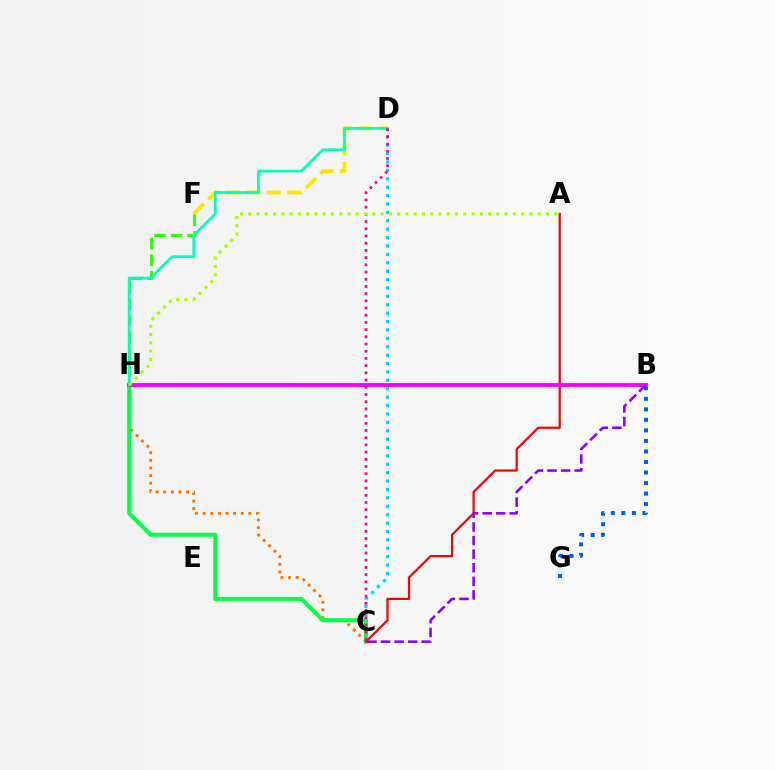{('C', 'D'): [{'color': '#00d3ff', 'line_style': 'dotted', 'thickness': 2.28}, {'color': '#ff0088', 'line_style': 'dotted', 'thickness': 1.96}], ('C', 'H'): [{'color': '#ff7000', 'line_style': 'dotted', 'thickness': 2.07}, {'color': '#00ff45', 'line_style': 'solid', 'thickness': 2.88}], ('D', 'F'): [{'color': '#ffe600', 'line_style': 'dashed', 'thickness': 2.78}], ('F', 'H'): [{'color': '#31ff00', 'line_style': 'dashed', 'thickness': 2.25}], ('A', 'C'): [{'color': '#ff0000', 'line_style': 'solid', 'thickness': 1.6}], ('B', 'G'): [{'color': '#005dff', 'line_style': 'dotted', 'thickness': 2.86}], ('B', 'H'): [{'color': '#1900ff', 'line_style': 'dotted', 'thickness': 1.55}, {'color': '#fa00f9', 'line_style': 'solid', 'thickness': 2.75}], ('D', 'H'): [{'color': '#00ffbb', 'line_style': 'solid', 'thickness': 1.94}], ('A', 'H'): [{'color': '#a2ff00', 'line_style': 'dotted', 'thickness': 2.25}], ('B', 'C'): [{'color': '#8a00ff', 'line_style': 'dashed', 'thickness': 1.85}]}